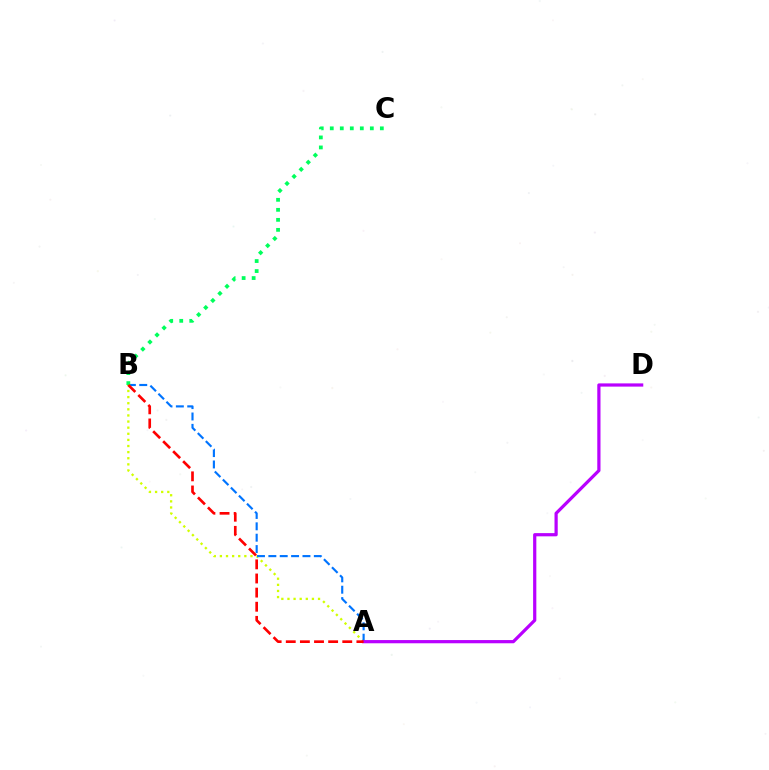{('A', 'B'): [{'color': '#d1ff00', 'line_style': 'dotted', 'thickness': 1.66}, {'color': '#0074ff', 'line_style': 'dashed', 'thickness': 1.54}, {'color': '#ff0000', 'line_style': 'dashed', 'thickness': 1.92}], ('B', 'C'): [{'color': '#00ff5c', 'line_style': 'dotted', 'thickness': 2.72}], ('A', 'D'): [{'color': '#b900ff', 'line_style': 'solid', 'thickness': 2.32}]}